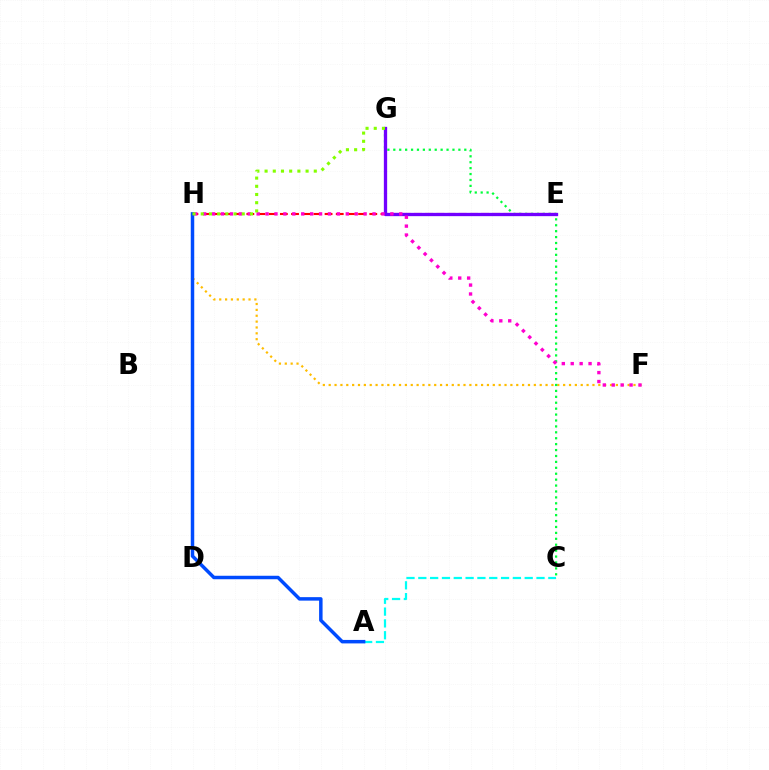{('F', 'H'): [{'color': '#ffbd00', 'line_style': 'dotted', 'thickness': 1.59}, {'color': '#ff00cf', 'line_style': 'dotted', 'thickness': 2.42}], ('E', 'H'): [{'color': '#ff0000', 'line_style': 'dashed', 'thickness': 1.52}], ('C', 'G'): [{'color': '#00ff39', 'line_style': 'dotted', 'thickness': 1.61}], ('A', 'C'): [{'color': '#00fff6', 'line_style': 'dashed', 'thickness': 1.61}], ('E', 'G'): [{'color': '#7200ff', 'line_style': 'solid', 'thickness': 2.37}], ('A', 'H'): [{'color': '#004bff', 'line_style': 'solid', 'thickness': 2.5}], ('G', 'H'): [{'color': '#84ff00', 'line_style': 'dotted', 'thickness': 2.23}]}